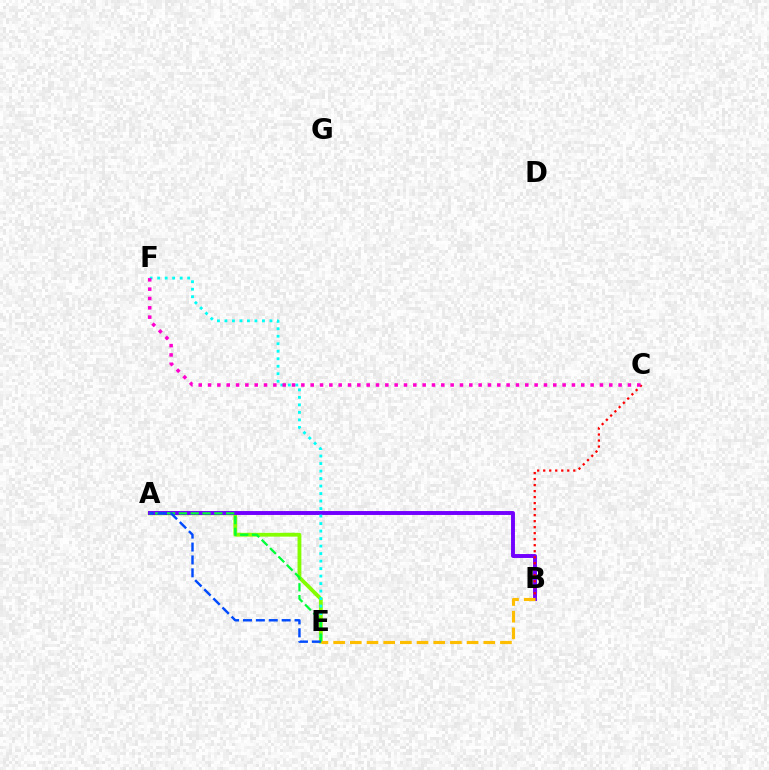{('A', 'E'): [{'color': '#84ff00', 'line_style': 'solid', 'thickness': 2.75}, {'color': '#00ff39', 'line_style': 'dashed', 'thickness': 1.61}, {'color': '#004bff', 'line_style': 'dashed', 'thickness': 1.75}], ('A', 'B'): [{'color': '#7200ff', 'line_style': 'solid', 'thickness': 2.82}], ('B', 'C'): [{'color': '#ff0000', 'line_style': 'dotted', 'thickness': 1.63}], ('E', 'F'): [{'color': '#00fff6', 'line_style': 'dotted', 'thickness': 2.04}], ('B', 'E'): [{'color': '#ffbd00', 'line_style': 'dashed', 'thickness': 2.27}], ('C', 'F'): [{'color': '#ff00cf', 'line_style': 'dotted', 'thickness': 2.54}]}